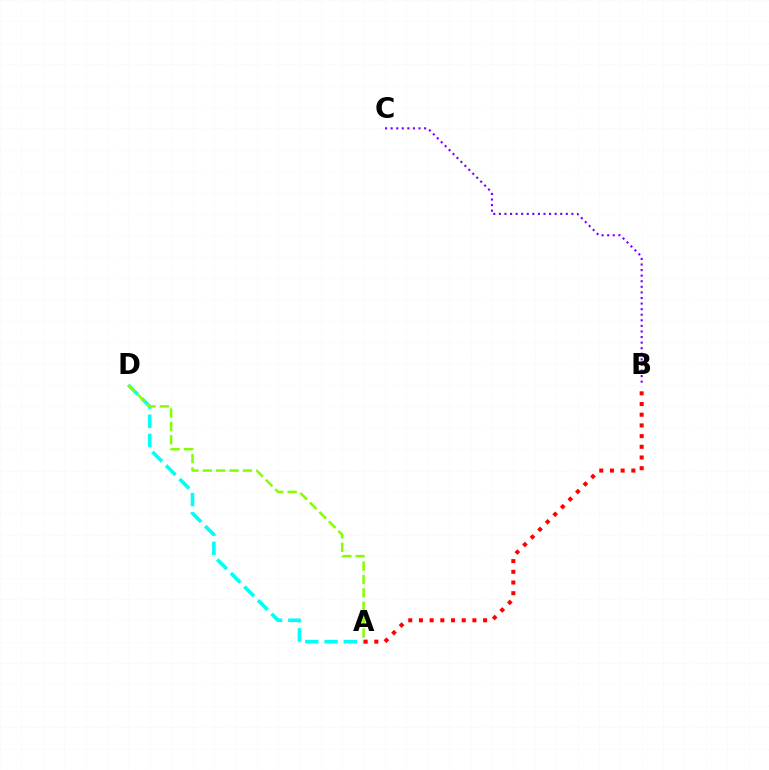{('A', 'D'): [{'color': '#00fff6', 'line_style': 'dashed', 'thickness': 2.61}, {'color': '#84ff00', 'line_style': 'dashed', 'thickness': 1.82}], ('B', 'C'): [{'color': '#7200ff', 'line_style': 'dotted', 'thickness': 1.52}], ('A', 'B'): [{'color': '#ff0000', 'line_style': 'dotted', 'thickness': 2.91}]}